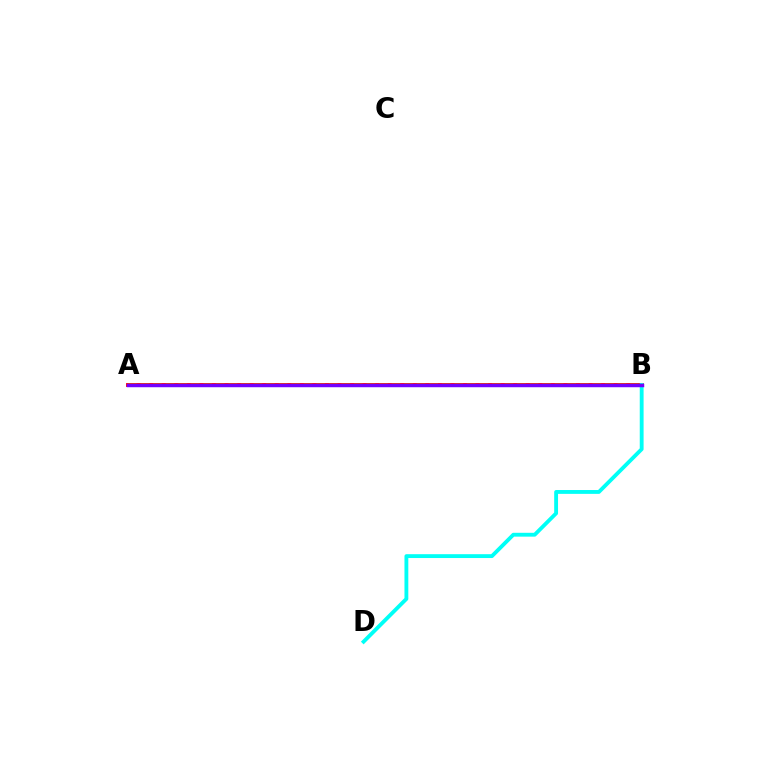{('A', 'B'): [{'color': '#ff0000', 'line_style': 'solid', 'thickness': 2.78}, {'color': '#84ff00', 'line_style': 'dashed', 'thickness': 1.71}, {'color': '#7200ff', 'line_style': 'solid', 'thickness': 2.48}], ('B', 'D'): [{'color': '#00fff6', 'line_style': 'solid', 'thickness': 2.77}]}